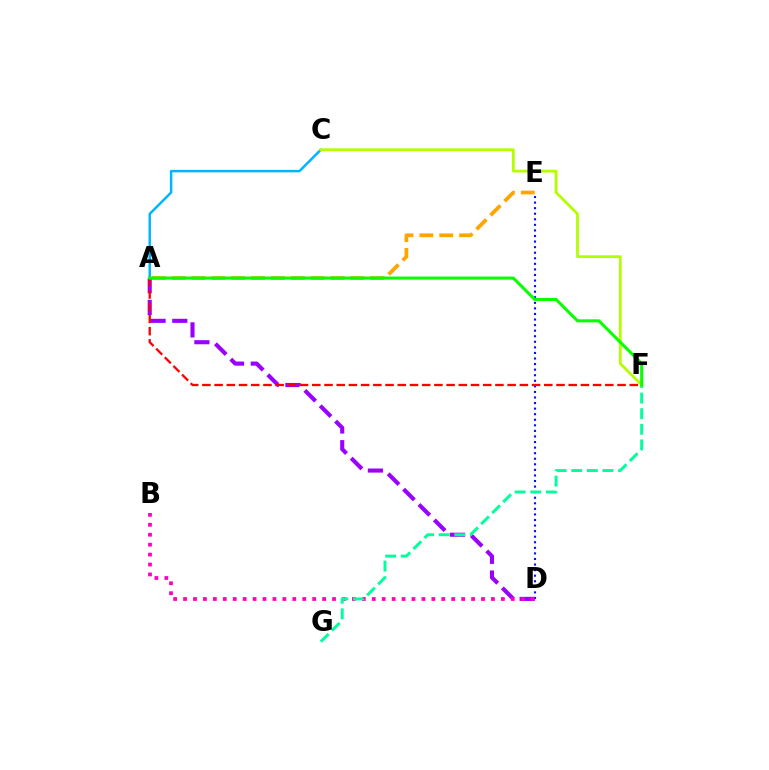{('A', 'D'): [{'color': '#9b00ff', 'line_style': 'dashed', 'thickness': 2.95}], ('A', 'C'): [{'color': '#00b5ff', 'line_style': 'solid', 'thickness': 1.78}], ('A', 'E'): [{'color': '#ffa500', 'line_style': 'dashed', 'thickness': 2.7}], ('D', 'E'): [{'color': '#0010ff', 'line_style': 'dotted', 'thickness': 1.51}], ('B', 'D'): [{'color': '#ff00bd', 'line_style': 'dotted', 'thickness': 2.7}], ('F', 'G'): [{'color': '#00ff9d', 'line_style': 'dashed', 'thickness': 2.12}], ('C', 'F'): [{'color': '#b3ff00', 'line_style': 'solid', 'thickness': 2.01}], ('A', 'F'): [{'color': '#ff0000', 'line_style': 'dashed', 'thickness': 1.66}, {'color': '#08ff00', 'line_style': 'solid', 'thickness': 2.19}]}